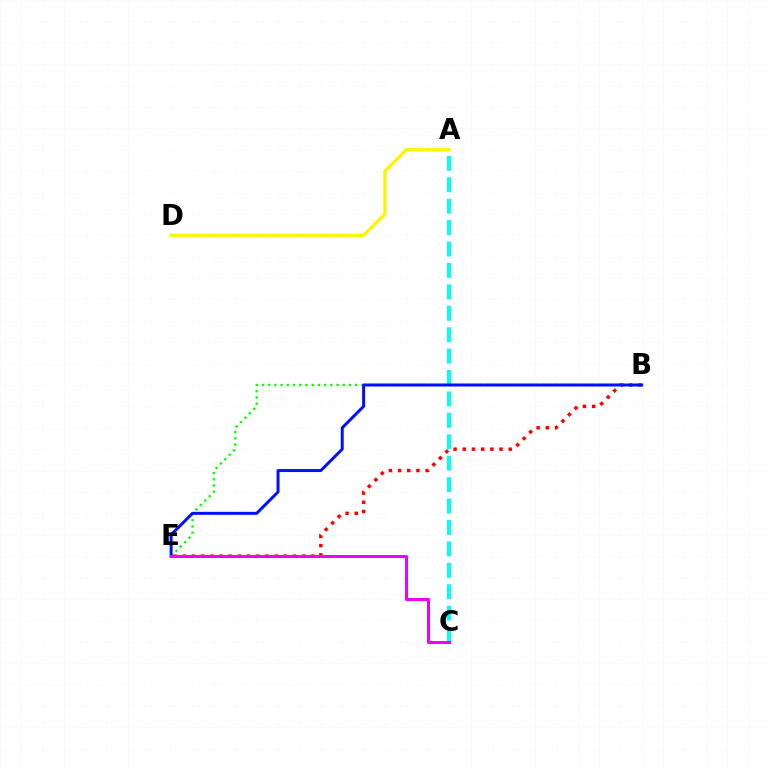{('B', 'E'): [{'color': '#ff0000', 'line_style': 'dotted', 'thickness': 2.5}, {'color': '#08ff00', 'line_style': 'dotted', 'thickness': 1.69}, {'color': '#0010ff', 'line_style': 'solid', 'thickness': 2.16}], ('A', 'C'): [{'color': '#00fff6', 'line_style': 'dashed', 'thickness': 2.91}], ('A', 'D'): [{'color': '#fcf500', 'line_style': 'solid', 'thickness': 2.38}], ('C', 'E'): [{'color': '#ee00ff', 'line_style': 'solid', 'thickness': 2.15}]}